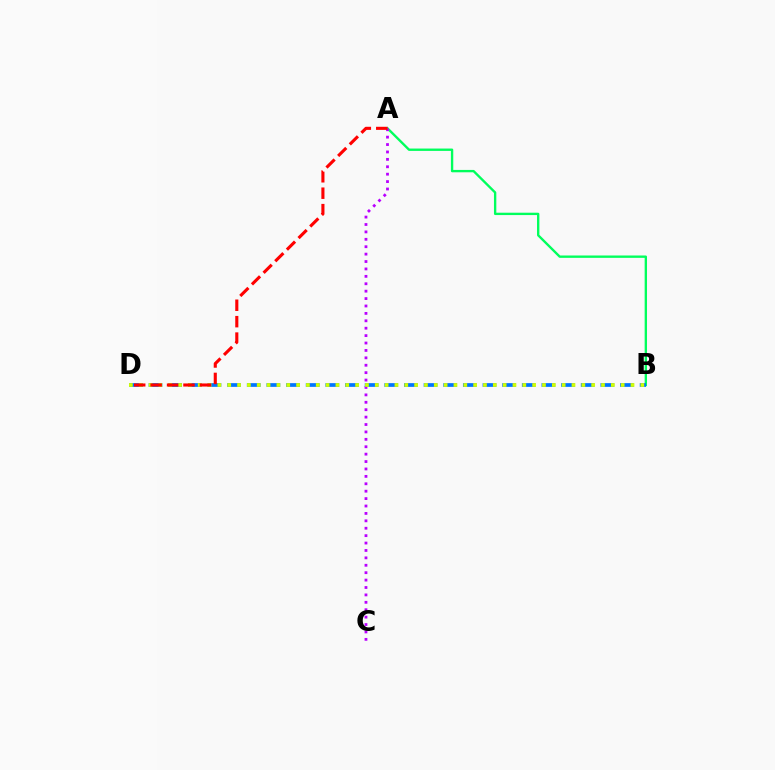{('A', 'B'): [{'color': '#00ff5c', 'line_style': 'solid', 'thickness': 1.7}], ('A', 'C'): [{'color': '#b900ff', 'line_style': 'dotted', 'thickness': 2.01}], ('B', 'D'): [{'color': '#0074ff', 'line_style': 'dashed', 'thickness': 2.67}, {'color': '#d1ff00', 'line_style': 'dotted', 'thickness': 2.67}], ('A', 'D'): [{'color': '#ff0000', 'line_style': 'dashed', 'thickness': 2.23}]}